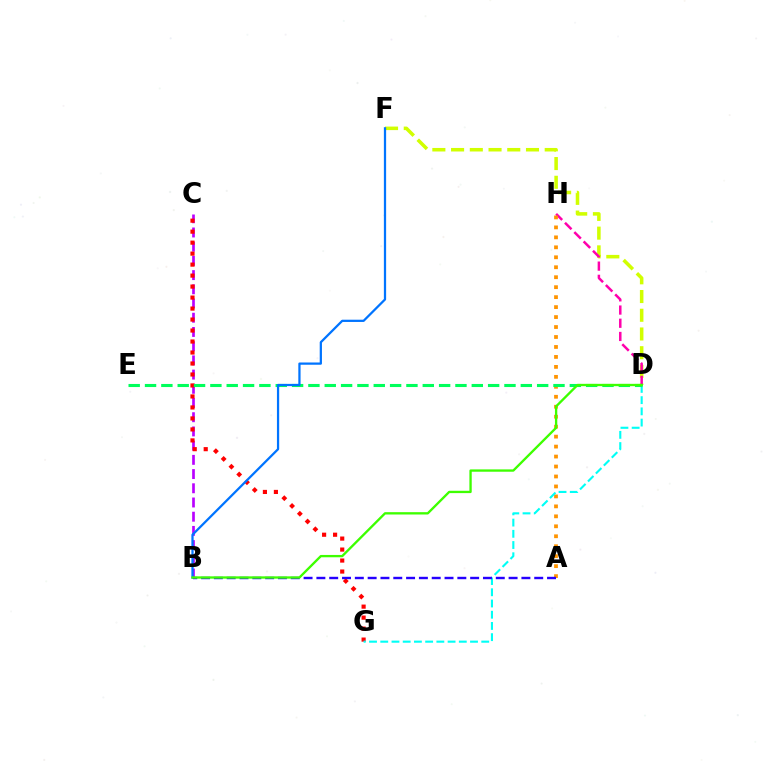{('B', 'C'): [{'color': '#b900ff', 'line_style': 'dashed', 'thickness': 1.93}], ('C', 'G'): [{'color': '#ff0000', 'line_style': 'dotted', 'thickness': 2.99}], ('D', 'F'): [{'color': '#d1ff00', 'line_style': 'dashed', 'thickness': 2.54}], ('D', 'H'): [{'color': '#ff00ac', 'line_style': 'dashed', 'thickness': 1.79}], ('A', 'H'): [{'color': '#ff9400', 'line_style': 'dotted', 'thickness': 2.71}], ('D', 'G'): [{'color': '#00fff6', 'line_style': 'dashed', 'thickness': 1.52}], ('D', 'E'): [{'color': '#00ff5c', 'line_style': 'dashed', 'thickness': 2.22}], ('B', 'F'): [{'color': '#0074ff', 'line_style': 'solid', 'thickness': 1.62}], ('A', 'B'): [{'color': '#2500ff', 'line_style': 'dashed', 'thickness': 1.74}], ('B', 'D'): [{'color': '#3dff00', 'line_style': 'solid', 'thickness': 1.68}]}